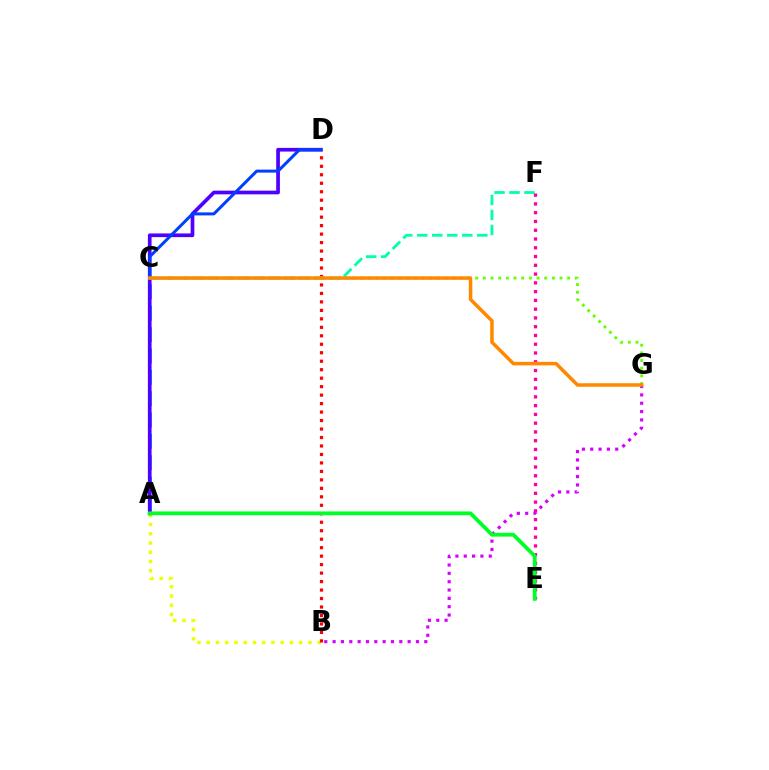{('A', 'C'): [{'color': '#00c7ff', 'line_style': 'dashed', 'thickness': 2.9}], ('A', 'B'): [{'color': '#eeff00', 'line_style': 'dotted', 'thickness': 2.51}], ('B', 'D'): [{'color': '#ff0000', 'line_style': 'dotted', 'thickness': 2.3}], ('A', 'D'): [{'color': '#4f00ff', 'line_style': 'solid', 'thickness': 2.66}], ('C', 'D'): [{'color': '#003fff', 'line_style': 'solid', 'thickness': 2.16}], ('C', 'G'): [{'color': '#66ff00', 'line_style': 'dotted', 'thickness': 2.08}, {'color': '#ff8800', 'line_style': 'solid', 'thickness': 2.53}], ('C', 'F'): [{'color': '#00ffaf', 'line_style': 'dashed', 'thickness': 2.04}], ('E', 'F'): [{'color': '#ff00a0', 'line_style': 'dotted', 'thickness': 2.38}], ('B', 'G'): [{'color': '#d600ff', 'line_style': 'dotted', 'thickness': 2.26}], ('A', 'E'): [{'color': '#00ff27', 'line_style': 'solid', 'thickness': 2.72}]}